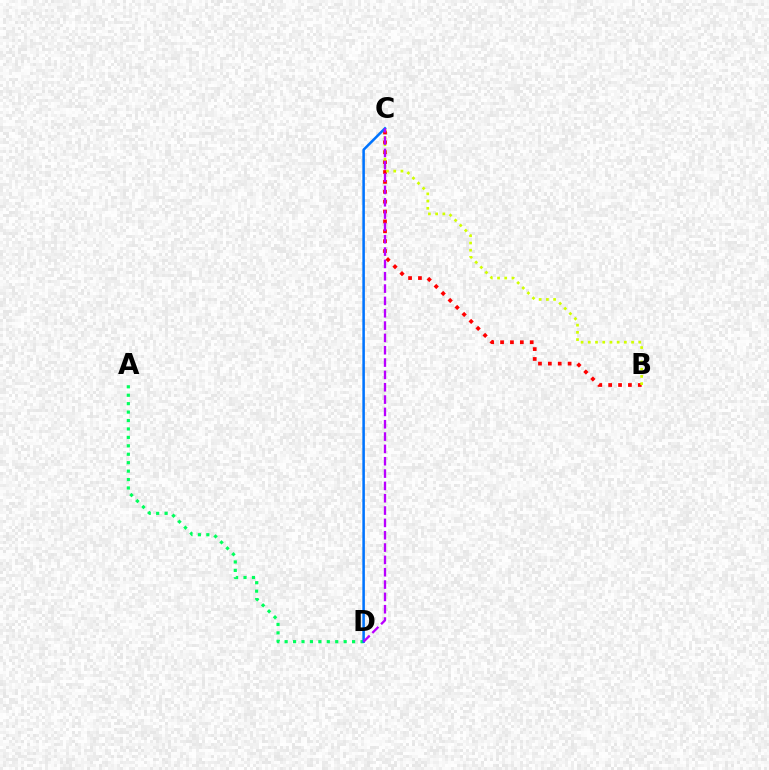{('A', 'D'): [{'color': '#00ff5c', 'line_style': 'dotted', 'thickness': 2.29}], ('B', 'C'): [{'color': '#ff0000', 'line_style': 'dotted', 'thickness': 2.68}, {'color': '#d1ff00', 'line_style': 'dotted', 'thickness': 1.96}], ('C', 'D'): [{'color': '#0074ff', 'line_style': 'solid', 'thickness': 1.83}, {'color': '#b900ff', 'line_style': 'dashed', 'thickness': 1.68}]}